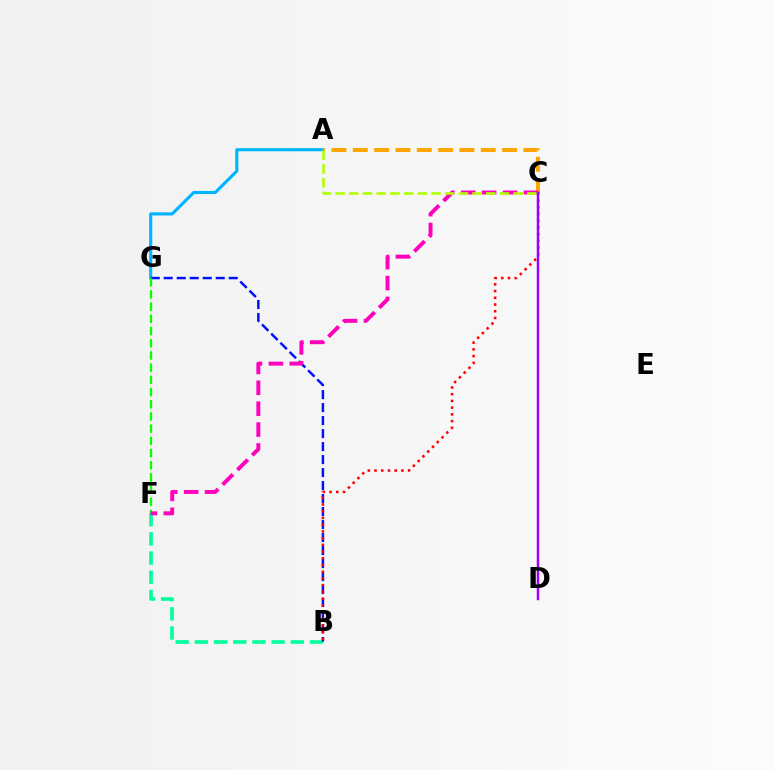{('B', 'F'): [{'color': '#00ff9d', 'line_style': 'dashed', 'thickness': 2.61}], ('A', 'G'): [{'color': '#00b5ff', 'line_style': 'solid', 'thickness': 2.24}], ('A', 'C'): [{'color': '#ffa500', 'line_style': 'dashed', 'thickness': 2.9}, {'color': '#b3ff00', 'line_style': 'dashed', 'thickness': 1.86}], ('B', 'G'): [{'color': '#0010ff', 'line_style': 'dashed', 'thickness': 1.77}], ('B', 'C'): [{'color': '#ff0000', 'line_style': 'dotted', 'thickness': 1.83}], ('F', 'G'): [{'color': '#08ff00', 'line_style': 'dashed', 'thickness': 1.66}], ('C', 'F'): [{'color': '#ff00bd', 'line_style': 'dashed', 'thickness': 2.84}], ('C', 'D'): [{'color': '#9b00ff', 'line_style': 'solid', 'thickness': 1.79}]}